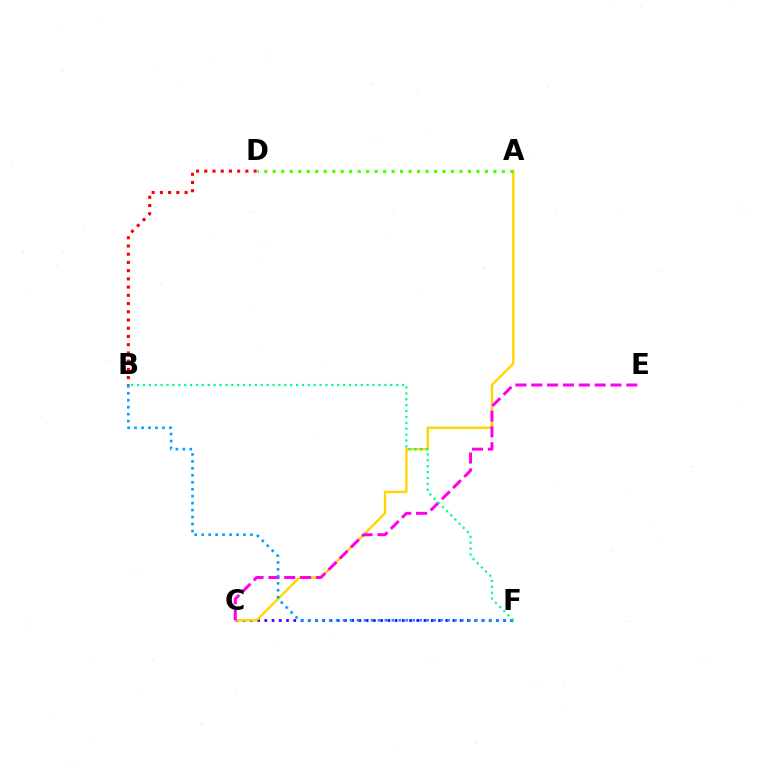{('B', 'D'): [{'color': '#ff0000', 'line_style': 'dotted', 'thickness': 2.23}], ('C', 'F'): [{'color': '#3700ff', 'line_style': 'dotted', 'thickness': 1.97}], ('A', 'C'): [{'color': '#ffd500', 'line_style': 'solid', 'thickness': 1.73}], ('C', 'E'): [{'color': '#ff00ed', 'line_style': 'dashed', 'thickness': 2.15}], ('B', 'F'): [{'color': '#009eff', 'line_style': 'dotted', 'thickness': 1.89}, {'color': '#00ff86', 'line_style': 'dotted', 'thickness': 1.6}], ('A', 'D'): [{'color': '#4fff00', 'line_style': 'dotted', 'thickness': 2.31}]}